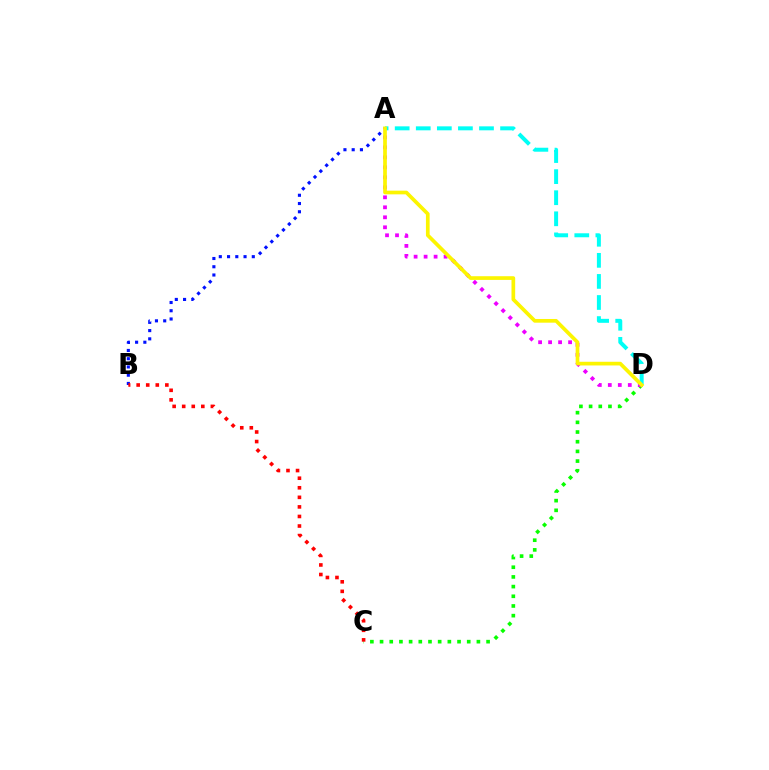{('A', 'B'): [{'color': '#0010ff', 'line_style': 'dotted', 'thickness': 2.24}], ('C', 'D'): [{'color': '#08ff00', 'line_style': 'dotted', 'thickness': 2.63}], ('A', 'D'): [{'color': '#ee00ff', 'line_style': 'dotted', 'thickness': 2.72}, {'color': '#00fff6', 'line_style': 'dashed', 'thickness': 2.86}, {'color': '#fcf500', 'line_style': 'solid', 'thickness': 2.66}], ('B', 'C'): [{'color': '#ff0000', 'line_style': 'dotted', 'thickness': 2.6}]}